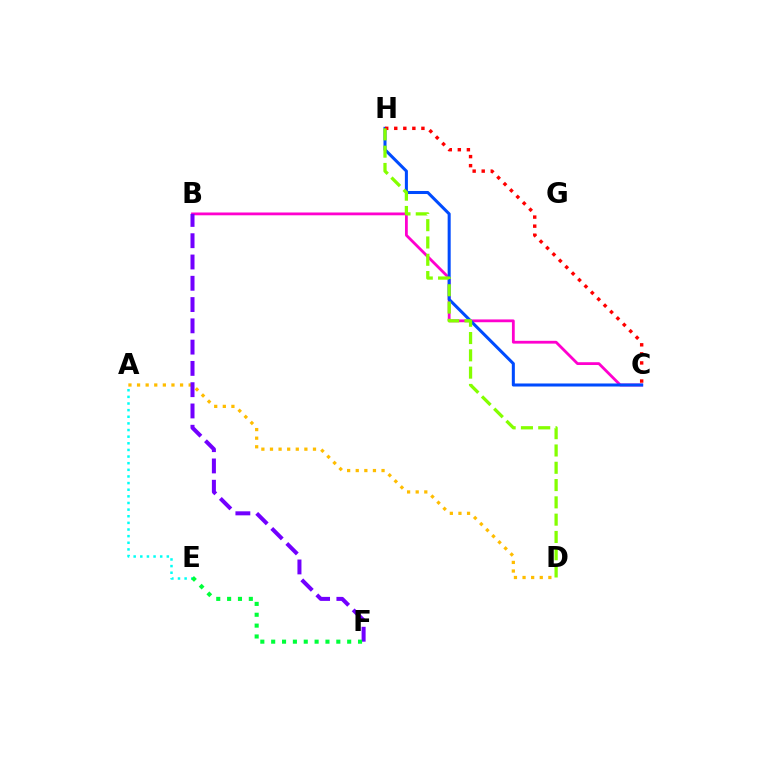{('A', 'D'): [{'color': '#ffbd00', 'line_style': 'dotted', 'thickness': 2.34}], ('B', 'C'): [{'color': '#ff00cf', 'line_style': 'solid', 'thickness': 2.01}], ('C', 'H'): [{'color': '#004bff', 'line_style': 'solid', 'thickness': 2.19}, {'color': '#ff0000', 'line_style': 'dotted', 'thickness': 2.46}], ('A', 'E'): [{'color': '#00fff6', 'line_style': 'dotted', 'thickness': 1.8}], ('B', 'F'): [{'color': '#7200ff', 'line_style': 'dashed', 'thickness': 2.89}], ('D', 'H'): [{'color': '#84ff00', 'line_style': 'dashed', 'thickness': 2.35}], ('E', 'F'): [{'color': '#00ff39', 'line_style': 'dotted', 'thickness': 2.95}]}